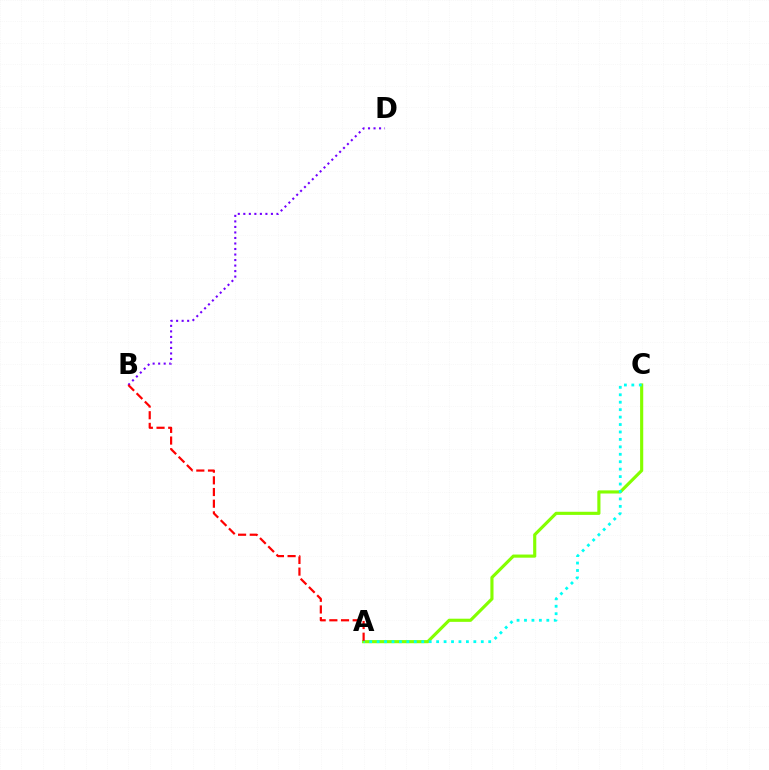{('B', 'D'): [{'color': '#7200ff', 'line_style': 'dotted', 'thickness': 1.5}], ('A', 'C'): [{'color': '#84ff00', 'line_style': 'solid', 'thickness': 2.26}, {'color': '#00fff6', 'line_style': 'dotted', 'thickness': 2.02}], ('A', 'B'): [{'color': '#ff0000', 'line_style': 'dashed', 'thickness': 1.59}]}